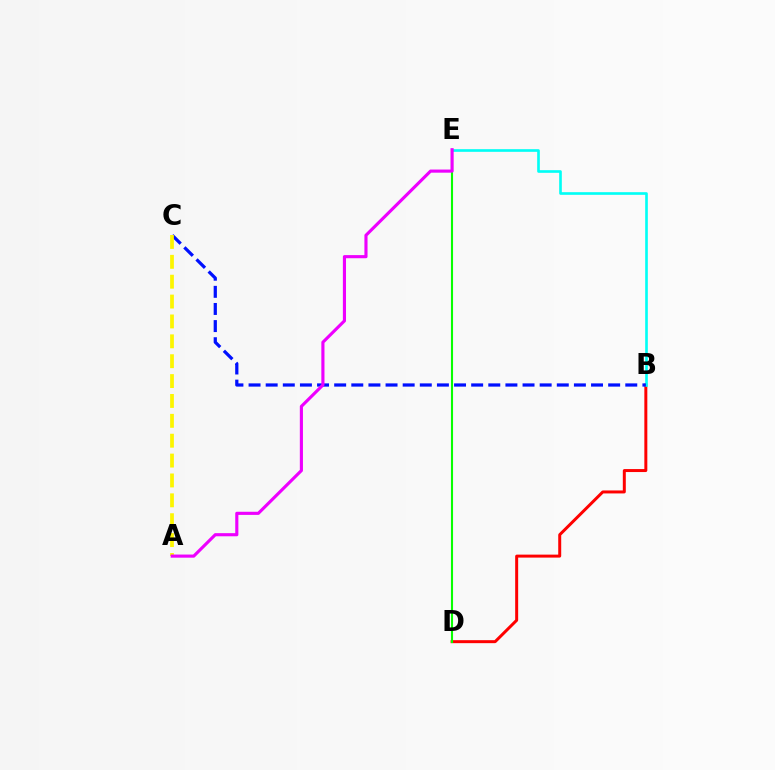{('B', 'D'): [{'color': '#ff0000', 'line_style': 'solid', 'thickness': 2.15}], ('B', 'E'): [{'color': '#00fff6', 'line_style': 'solid', 'thickness': 1.9}], ('D', 'E'): [{'color': '#08ff00', 'line_style': 'solid', 'thickness': 1.52}], ('B', 'C'): [{'color': '#0010ff', 'line_style': 'dashed', 'thickness': 2.33}], ('A', 'C'): [{'color': '#fcf500', 'line_style': 'dashed', 'thickness': 2.7}], ('A', 'E'): [{'color': '#ee00ff', 'line_style': 'solid', 'thickness': 2.25}]}